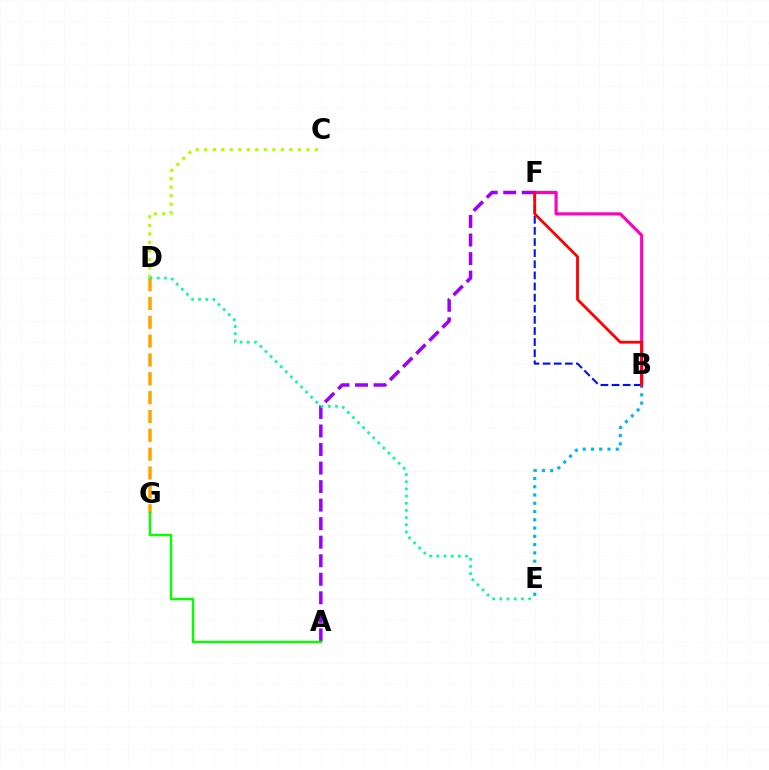{('A', 'F'): [{'color': '#9b00ff', 'line_style': 'dashed', 'thickness': 2.52}], ('D', 'G'): [{'color': '#ffa500', 'line_style': 'dashed', 'thickness': 2.56}], ('B', 'F'): [{'color': '#0010ff', 'line_style': 'dashed', 'thickness': 1.51}, {'color': '#ff00bd', 'line_style': 'solid', 'thickness': 2.25}, {'color': '#ff0000', 'line_style': 'solid', 'thickness': 2.02}], ('C', 'D'): [{'color': '#b3ff00', 'line_style': 'dotted', 'thickness': 2.31}], ('B', 'E'): [{'color': '#00b5ff', 'line_style': 'dotted', 'thickness': 2.25}], ('A', 'G'): [{'color': '#08ff00', 'line_style': 'solid', 'thickness': 1.74}], ('D', 'E'): [{'color': '#00ff9d', 'line_style': 'dotted', 'thickness': 1.95}]}